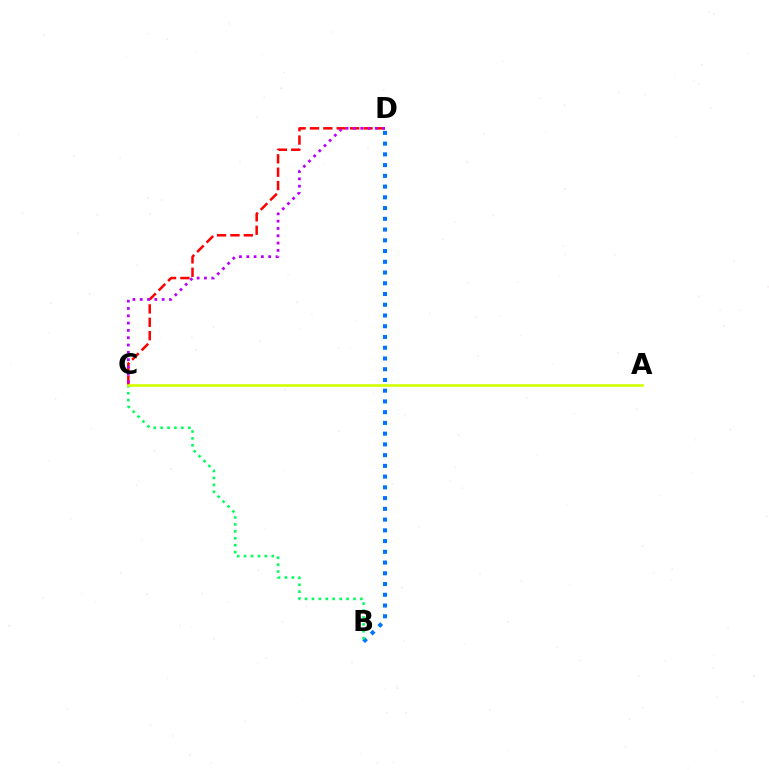{('B', 'D'): [{'color': '#0074ff', 'line_style': 'dotted', 'thickness': 2.92}], ('B', 'C'): [{'color': '#00ff5c', 'line_style': 'dotted', 'thickness': 1.88}], ('C', 'D'): [{'color': '#ff0000', 'line_style': 'dashed', 'thickness': 1.82}, {'color': '#b900ff', 'line_style': 'dotted', 'thickness': 1.99}], ('A', 'C'): [{'color': '#d1ff00', 'line_style': 'solid', 'thickness': 1.88}]}